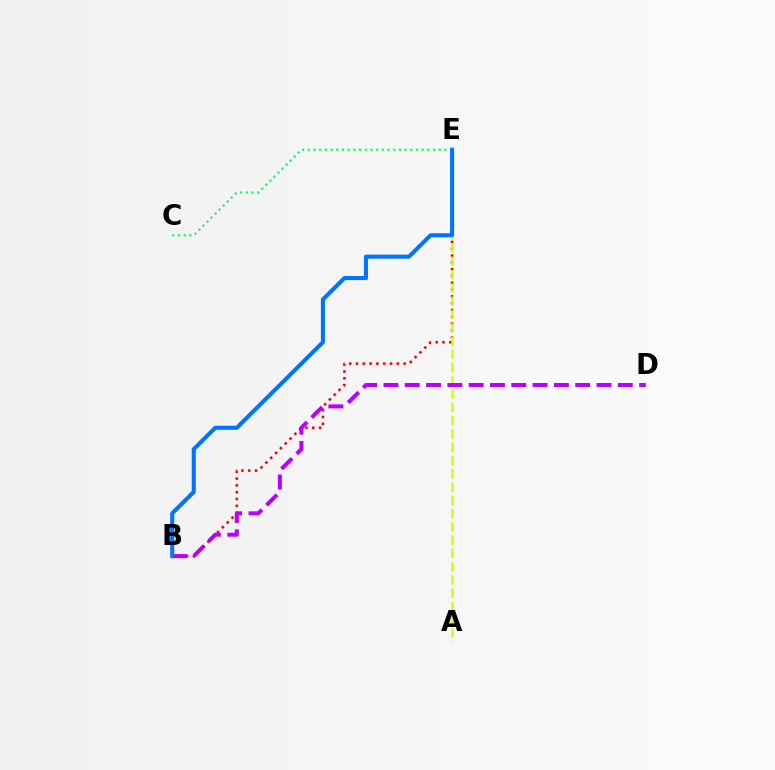{('B', 'E'): [{'color': '#ff0000', 'line_style': 'dotted', 'thickness': 1.85}, {'color': '#0074ff', 'line_style': 'solid', 'thickness': 2.93}], ('A', 'E'): [{'color': '#d1ff00', 'line_style': 'dashed', 'thickness': 1.8}], ('B', 'D'): [{'color': '#b900ff', 'line_style': 'dashed', 'thickness': 2.89}], ('C', 'E'): [{'color': '#00ff5c', 'line_style': 'dotted', 'thickness': 1.55}]}